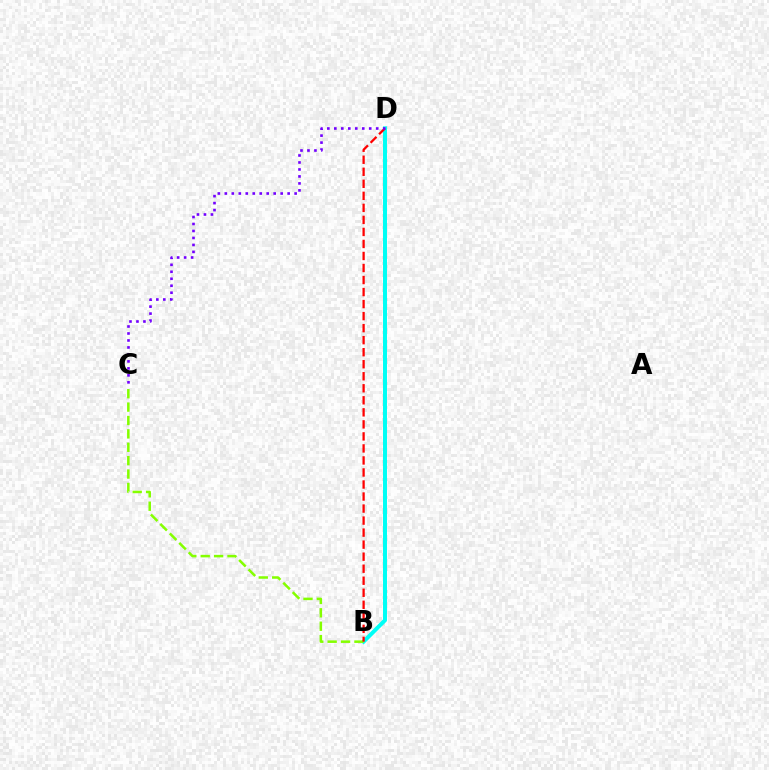{('B', 'D'): [{'color': '#00fff6', 'line_style': 'solid', 'thickness': 2.86}, {'color': '#ff0000', 'line_style': 'dashed', 'thickness': 1.63}], ('B', 'C'): [{'color': '#84ff00', 'line_style': 'dashed', 'thickness': 1.82}], ('C', 'D'): [{'color': '#7200ff', 'line_style': 'dotted', 'thickness': 1.9}]}